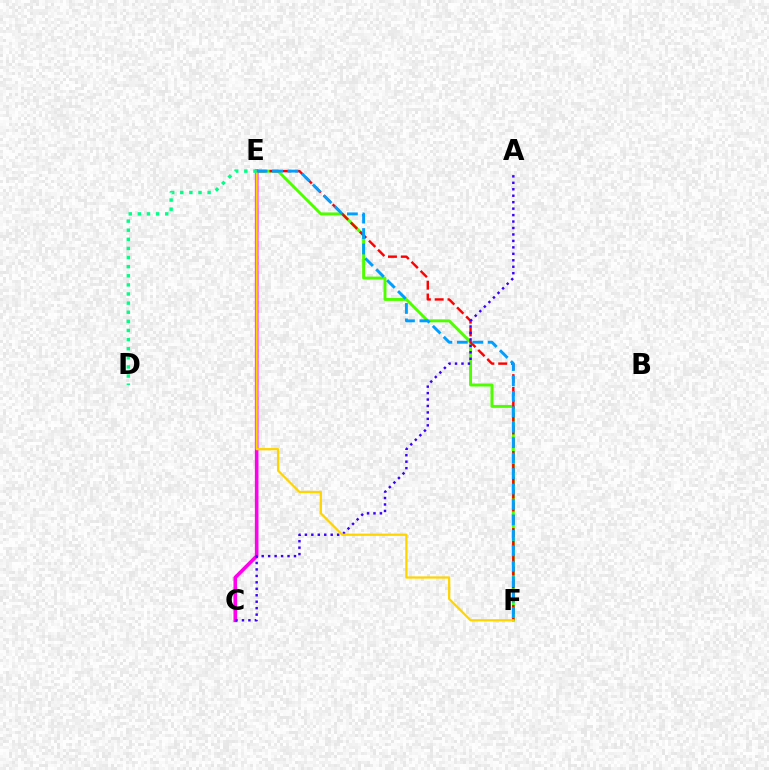{('C', 'E'): [{'color': '#ff00ed', 'line_style': 'solid', 'thickness': 2.6}], ('E', 'F'): [{'color': '#4fff00', 'line_style': 'solid', 'thickness': 2.11}, {'color': '#ff0000', 'line_style': 'dashed', 'thickness': 1.74}, {'color': '#ffd500', 'line_style': 'solid', 'thickness': 1.62}, {'color': '#009eff', 'line_style': 'dashed', 'thickness': 2.1}], ('A', 'C'): [{'color': '#3700ff', 'line_style': 'dotted', 'thickness': 1.75}], ('D', 'E'): [{'color': '#00ff86', 'line_style': 'dotted', 'thickness': 2.48}]}